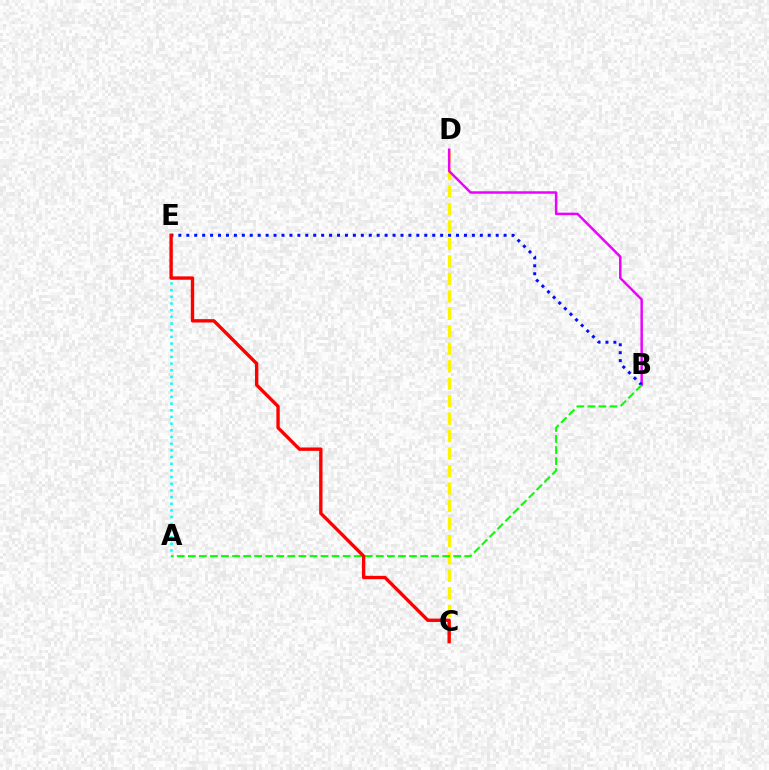{('C', 'D'): [{'color': '#fcf500', 'line_style': 'dashed', 'thickness': 2.37}], ('A', 'E'): [{'color': '#00fff6', 'line_style': 'dotted', 'thickness': 1.81}], ('B', 'D'): [{'color': '#ee00ff', 'line_style': 'solid', 'thickness': 1.78}], ('B', 'E'): [{'color': '#0010ff', 'line_style': 'dotted', 'thickness': 2.16}], ('A', 'B'): [{'color': '#08ff00', 'line_style': 'dashed', 'thickness': 1.5}], ('C', 'E'): [{'color': '#ff0000', 'line_style': 'solid', 'thickness': 2.43}]}